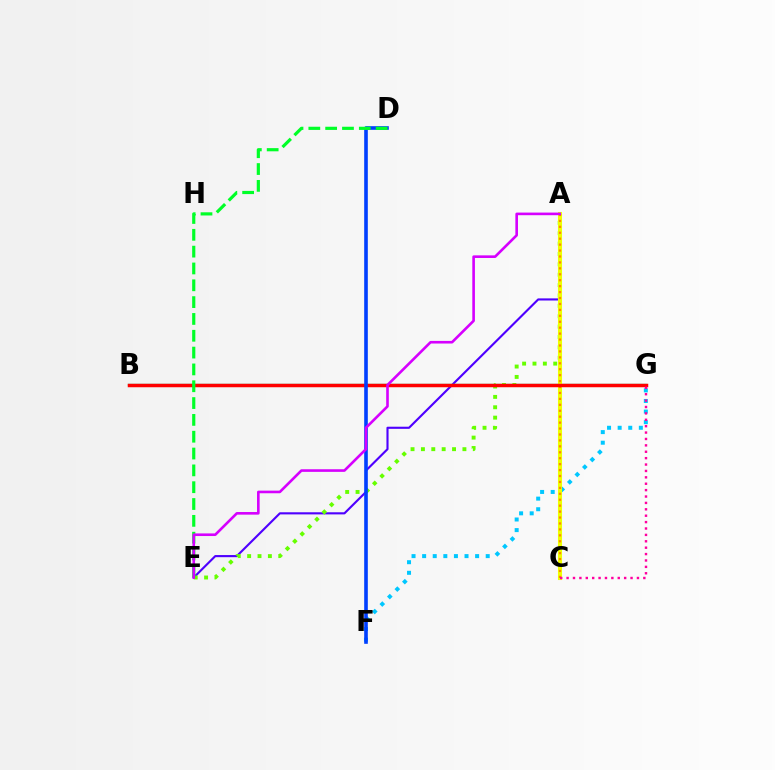{('A', 'E'): [{'color': '#4f00ff', 'line_style': 'solid', 'thickness': 1.53}, {'color': '#66ff00', 'line_style': 'dotted', 'thickness': 2.82}, {'color': '#d600ff', 'line_style': 'solid', 'thickness': 1.88}], ('F', 'G'): [{'color': '#00c7ff', 'line_style': 'dotted', 'thickness': 2.88}], ('B', 'G'): [{'color': '#00ffaf', 'line_style': 'solid', 'thickness': 1.67}, {'color': '#ff0000', 'line_style': 'solid', 'thickness': 2.51}], ('A', 'C'): [{'color': '#eeff00', 'line_style': 'solid', 'thickness': 2.93}, {'color': '#ff8800', 'line_style': 'dotted', 'thickness': 1.61}], ('D', 'F'): [{'color': '#003fff', 'line_style': 'solid', 'thickness': 2.61}], ('C', 'G'): [{'color': '#ff00a0', 'line_style': 'dotted', 'thickness': 1.74}], ('D', 'E'): [{'color': '#00ff27', 'line_style': 'dashed', 'thickness': 2.29}]}